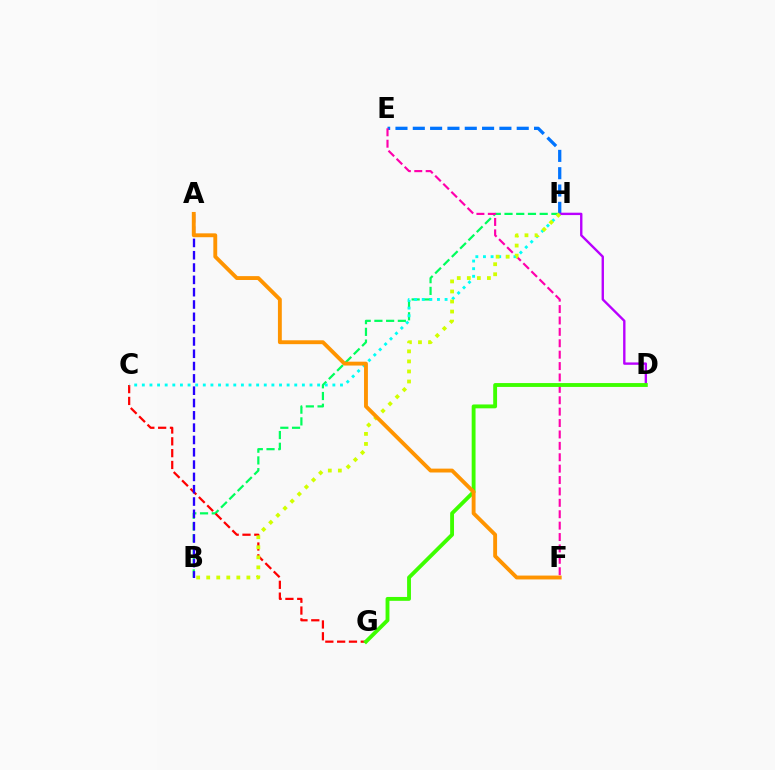{('B', 'H'): [{'color': '#00ff5c', 'line_style': 'dashed', 'thickness': 1.59}, {'color': '#d1ff00', 'line_style': 'dotted', 'thickness': 2.73}], ('E', 'H'): [{'color': '#0074ff', 'line_style': 'dashed', 'thickness': 2.35}], ('C', 'G'): [{'color': '#ff0000', 'line_style': 'dashed', 'thickness': 1.6}], ('A', 'B'): [{'color': '#2500ff', 'line_style': 'dashed', 'thickness': 1.67}], ('D', 'H'): [{'color': '#b900ff', 'line_style': 'solid', 'thickness': 1.71}], ('E', 'F'): [{'color': '#ff00ac', 'line_style': 'dashed', 'thickness': 1.55}], ('D', 'G'): [{'color': '#3dff00', 'line_style': 'solid', 'thickness': 2.78}], ('C', 'H'): [{'color': '#00fff6', 'line_style': 'dotted', 'thickness': 2.07}], ('A', 'F'): [{'color': '#ff9400', 'line_style': 'solid', 'thickness': 2.79}]}